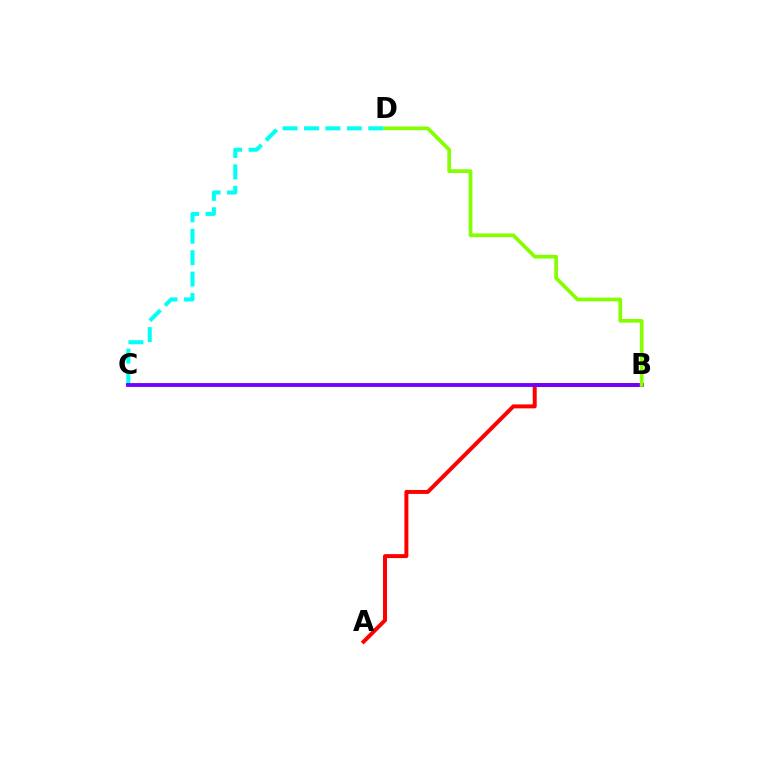{('A', 'B'): [{'color': '#ff0000', 'line_style': 'solid', 'thickness': 2.86}], ('C', 'D'): [{'color': '#00fff6', 'line_style': 'dashed', 'thickness': 2.91}], ('B', 'C'): [{'color': '#7200ff', 'line_style': 'solid', 'thickness': 2.76}], ('B', 'D'): [{'color': '#84ff00', 'line_style': 'solid', 'thickness': 2.67}]}